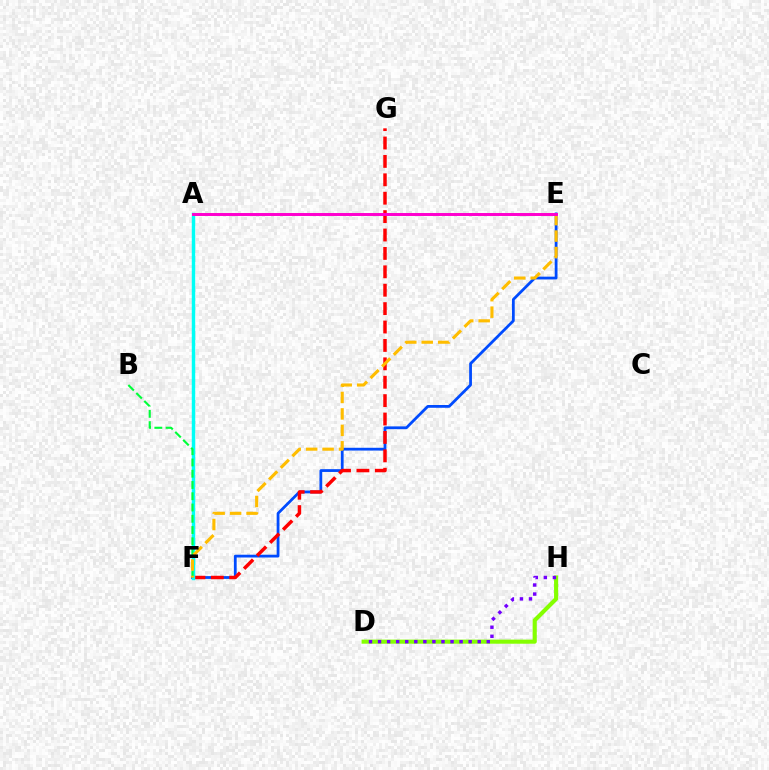{('E', 'F'): [{'color': '#004bff', 'line_style': 'solid', 'thickness': 2.0}, {'color': '#ffbd00', 'line_style': 'dashed', 'thickness': 2.24}], ('F', 'G'): [{'color': '#ff0000', 'line_style': 'dashed', 'thickness': 2.5}], ('A', 'F'): [{'color': '#00fff6', 'line_style': 'solid', 'thickness': 2.48}], ('D', 'H'): [{'color': '#84ff00', 'line_style': 'solid', 'thickness': 2.96}, {'color': '#7200ff', 'line_style': 'dotted', 'thickness': 2.46}], ('B', 'F'): [{'color': '#00ff39', 'line_style': 'dashed', 'thickness': 1.53}], ('A', 'E'): [{'color': '#ff00cf', 'line_style': 'solid', 'thickness': 2.13}]}